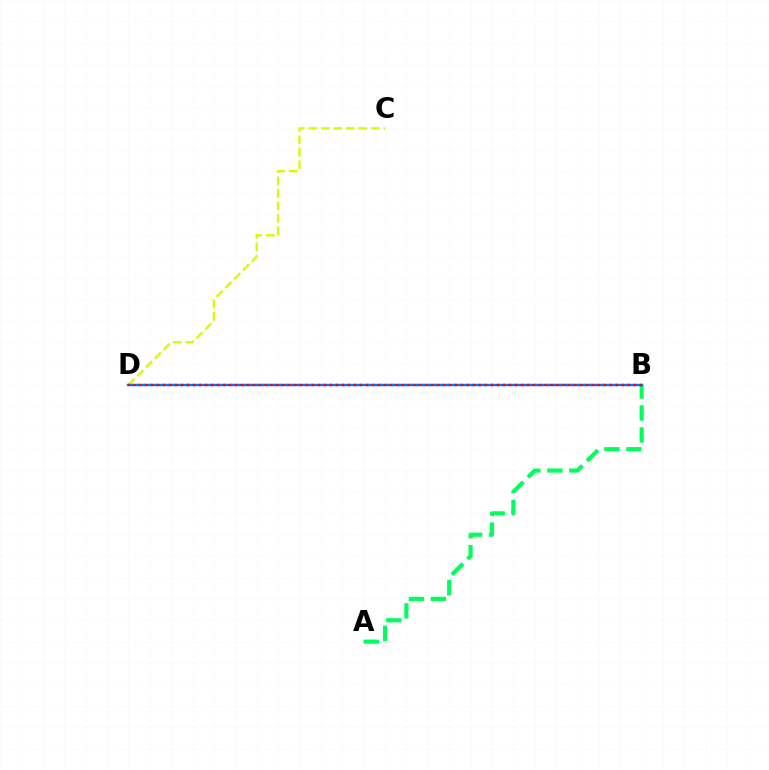{('A', 'B'): [{'color': '#00ff5c', 'line_style': 'dashed', 'thickness': 2.99}], ('B', 'D'): [{'color': '#b900ff', 'line_style': 'dotted', 'thickness': 1.69}, {'color': '#0074ff', 'line_style': 'solid', 'thickness': 1.68}, {'color': '#ff0000', 'line_style': 'dotted', 'thickness': 1.62}], ('C', 'D'): [{'color': '#d1ff00', 'line_style': 'dashed', 'thickness': 1.69}]}